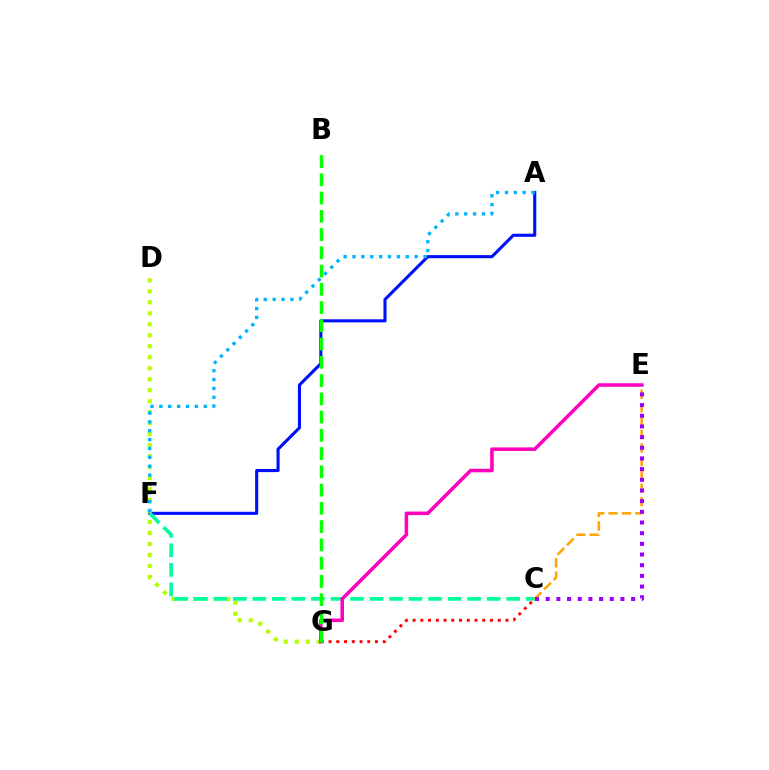{('A', 'F'): [{'color': '#0010ff', 'line_style': 'solid', 'thickness': 2.23}, {'color': '#00b5ff', 'line_style': 'dotted', 'thickness': 2.41}], ('D', 'G'): [{'color': '#b3ff00', 'line_style': 'dotted', 'thickness': 2.98}], ('C', 'G'): [{'color': '#ff0000', 'line_style': 'dotted', 'thickness': 2.1}], ('C', 'F'): [{'color': '#00ff9d', 'line_style': 'dashed', 'thickness': 2.65}], ('E', 'G'): [{'color': '#ff00bd', 'line_style': 'solid', 'thickness': 2.55}], ('B', 'G'): [{'color': '#08ff00', 'line_style': 'dashed', 'thickness': 2.48}], ('C', 'E'): [{'color': '#ffa500', 'line_style': 'dashed', 'thickness': 1.82}, {'color': '#9b00ff', 'line_style': 'dotted', 'thickness': 2.9}]}